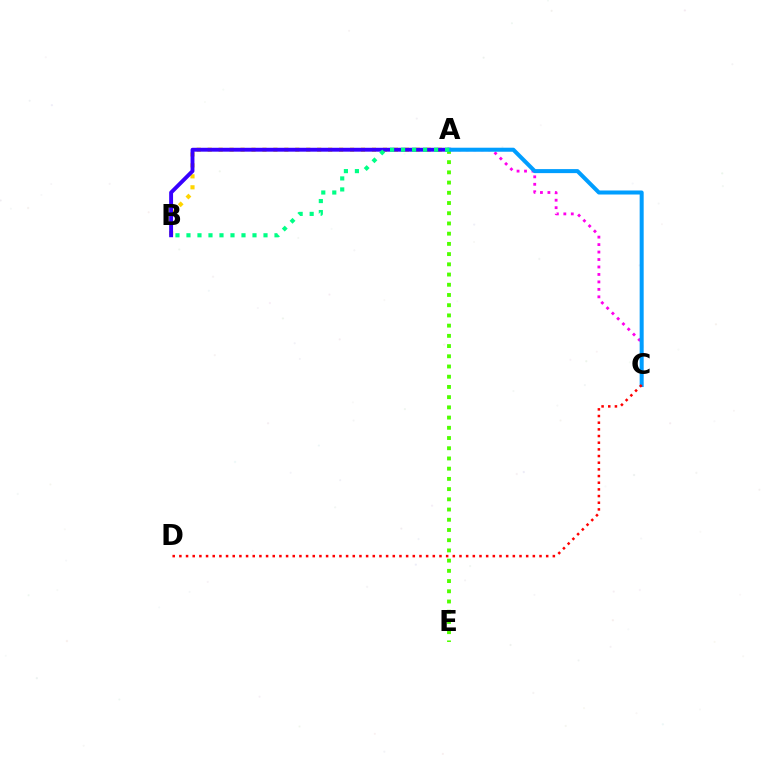{('A', 'C'): [{'color': '#ff00ed', 'line_style': 'dotted', 'thickness': 2.03}, {'color': '#009eff', 'line_style': 'solid', 'thickness': 2.89}], ('A', 'B'): [{'color': '#ffd500', 'line_style': 'dotted', 'thickness': 2.98}, {'color': '#3700ff', 'line_style': 'solid', 'thickness': 2.8}, {'color': '#00ff86', 'line_style': 'dotted', 'thickness': 2.99}], ('A', 'E'): [{'color': '#4fff00', 'line_style': 'dotted', 'thickness': 2.78}], ('C', 'D'): [{'color': '#ff0000', 'line_style': 'dotted', 'thickness': 1.81}]}